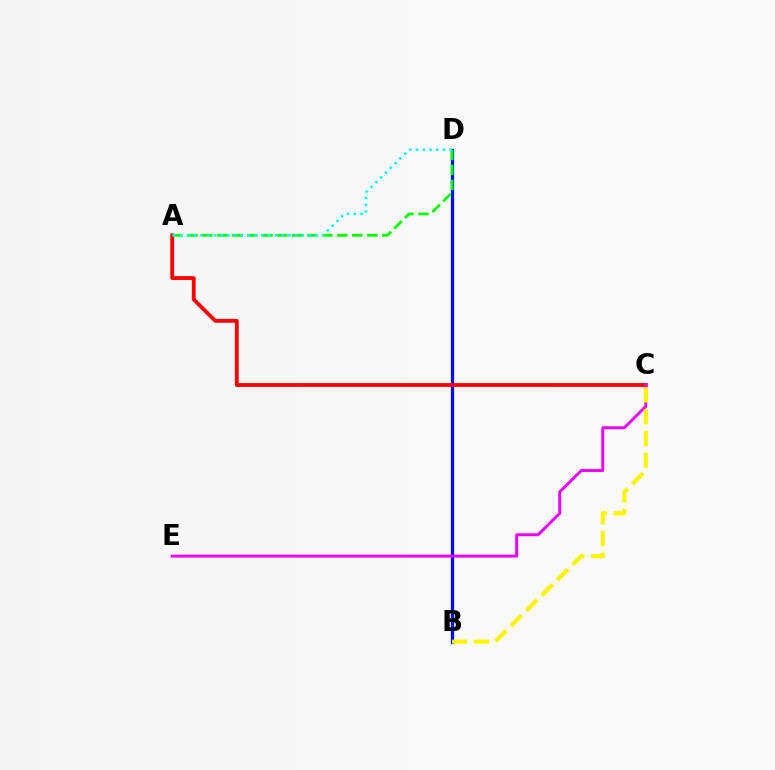{('B', 'D'): [{'color': '#0010ff', 'line_style': 'solid', 'thickness': 2.35}], ('A', 'C'): [{'color': '#ff0000', 'line_style': 'solid', 'thickness': 2.76}], ('C', 'E'): [{'color': '#ee00ff', 'line_style': 'solid', 'thickness': 2.12}], ('A', 'D'): [{'color': '#08ff00', 'line_style': 'dashed', 'thickness': 2.04}, {'color': '#00fff6', 'line_style': 'dotted', 'thickness': 1.83}], ('B', 'C'): [{'color': '#fcf500', 'line_style': 'dashed', 'thickness': 2.96}]}